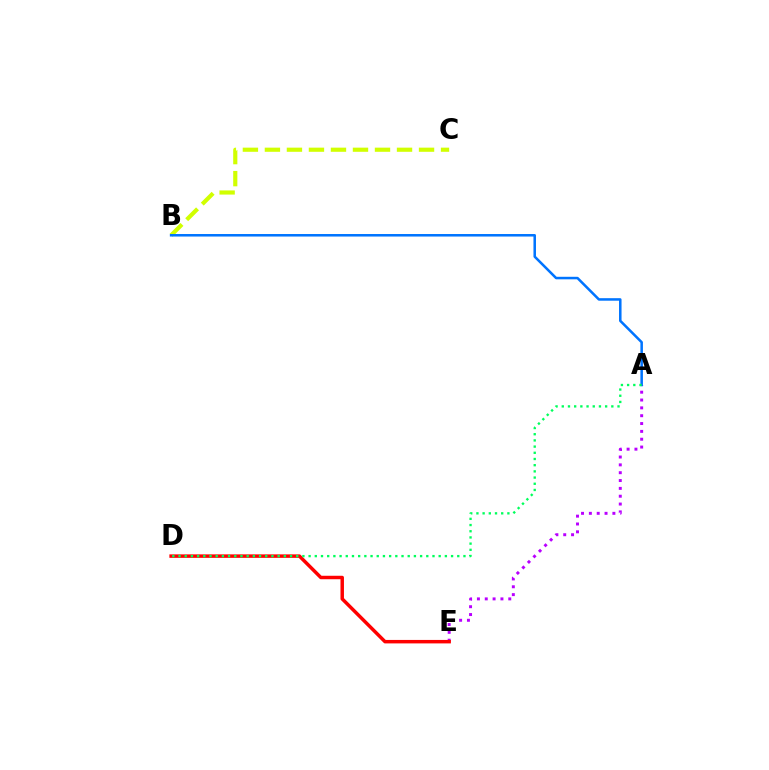{('A', 'E'): [{'color': '#b900ff', 'line_style': 'dotted', 'thickness': 2.13}], ('B', 'C'): [{'color': '#d1ff00', 'line_style': 'dashed', 'thickness': 2.99}], ('D', 'E'): [{'color': '#ff0000', 'line_style': 'solid', 'thickness': 2.5}], ('A', 'B'): [{'color': '#0074ff', 'line_style': 'solid', 'thickness': 1.82}], ('A', 'D'): [{'color': '#00ff5c', 'line_style': 'dotted', 'thickness': 1.68}]}